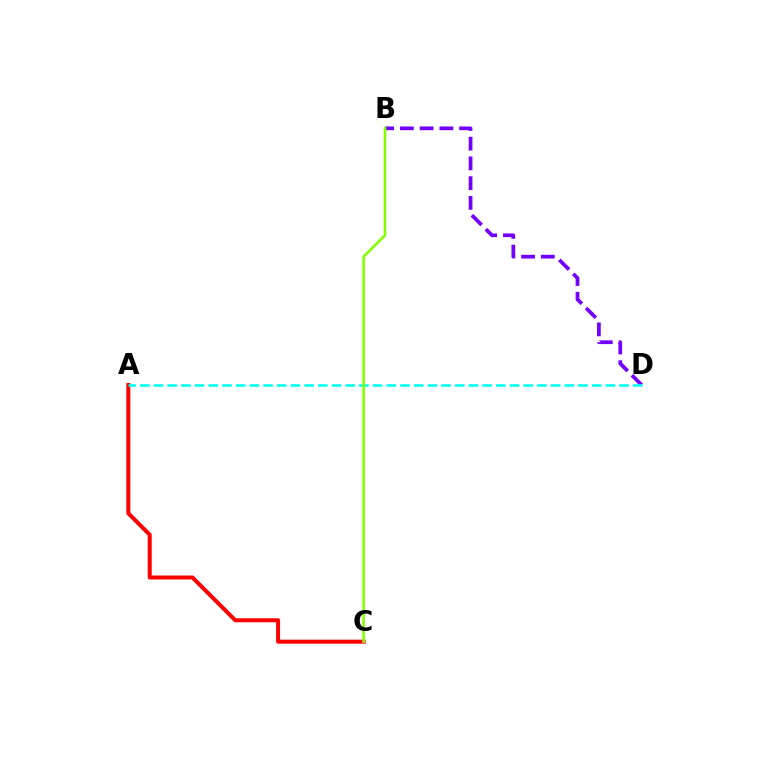{('A', 'C'): [{'color': '#ff0000', 'line_style': 'solid', 'thickness': 2.88}], ('B', 'D'): [{'color': '#7200ff', 'line_style': 'dashed', 'thickness': 2.68}], ('A', 'D'): [{'color': '#00fff6', 'line_style': 'dashed', 'thickness': 1.86}], ('B', 'C'): [{'color': '#84ff00', 'line_style': 'solid', 'thickness': 1.84}]}